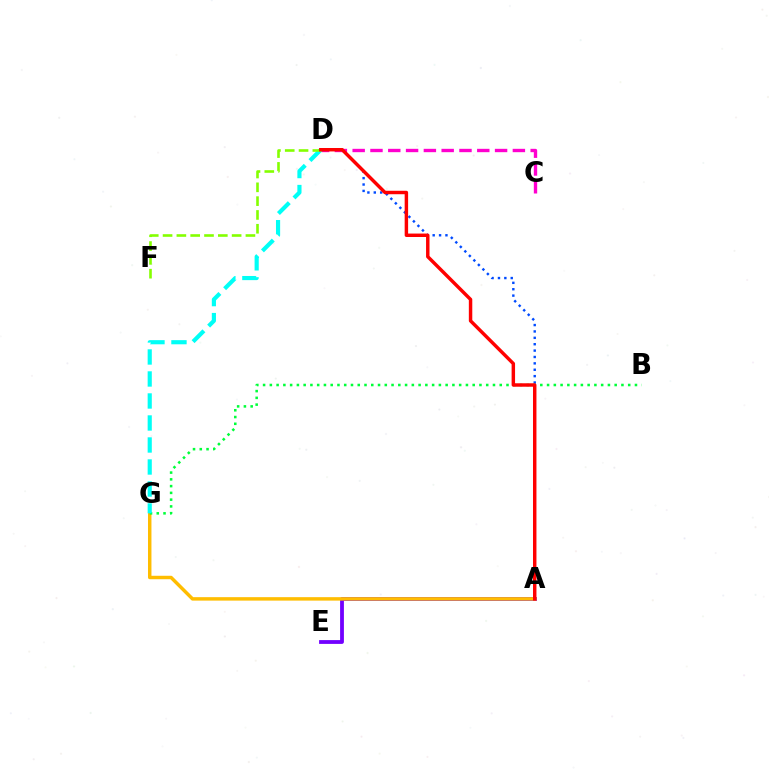{('C', 'D'): [{'color': '#ff00cf', 'line_style': 'dashed', 'thickness': 2.42}], ('A', 'E'): [{'color': '#7200ff', 'line_style': 'solid', 'thickness': 2.74}], ('A', 'G'): [{'color': '#ffbd00', 'line_style': 'solid', 'thickness': 2.49}], ('A', 'D'): [{'color': '#004bff', 'line_style': 'dotted', 'thickness': 1.73}, {'color': '#ff0000', 'line_style': 'solid', 'thickness': 2.48}], ('B', 'G'): [{'color': '#00ff39', 'line_style': 'dotted', 'thickness': 1.84}], ('D', 'G'): [{'color': '#00fff6', 'line_style': 'dashed', 'thickness': 2.99}], ('D', 'F'): [{'color': '#84ff00', 'line_style': 'dashed', 'thickness': 1.88}]}